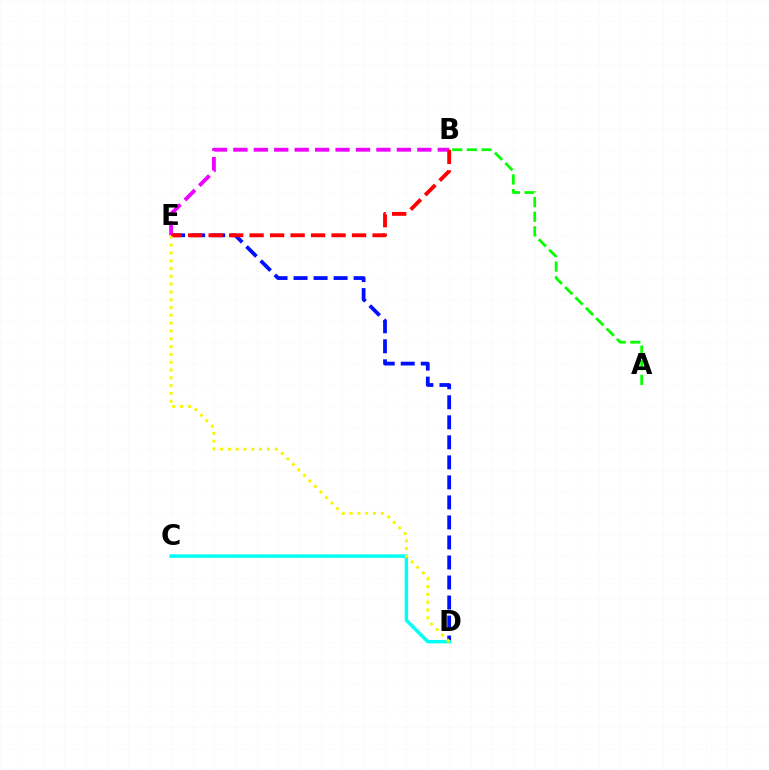{('A', 'B'): [{'color': '#08ff00', 'line_style': 'dashed', 'thickness': 1.99}], ('D', 'E'): [{'color': '#0010ff', 'line_style': 'dashed', 'thickness': 2.72}, {'color': '#fcf500', 'line_style': 'dotted', 'thickness': 2.12}], ('B', 'E'): [{'color': '#ee00ff', 'line_style': 'dashed', 'thickness': 2.78}, {'color': '#ff0000', 'line_style': 'dashed', 'thickness': 2.78}], ('C', 'D'): [{'color': '#00fff6', 'line_style': 'solid', 'thickness': 2.47}]}